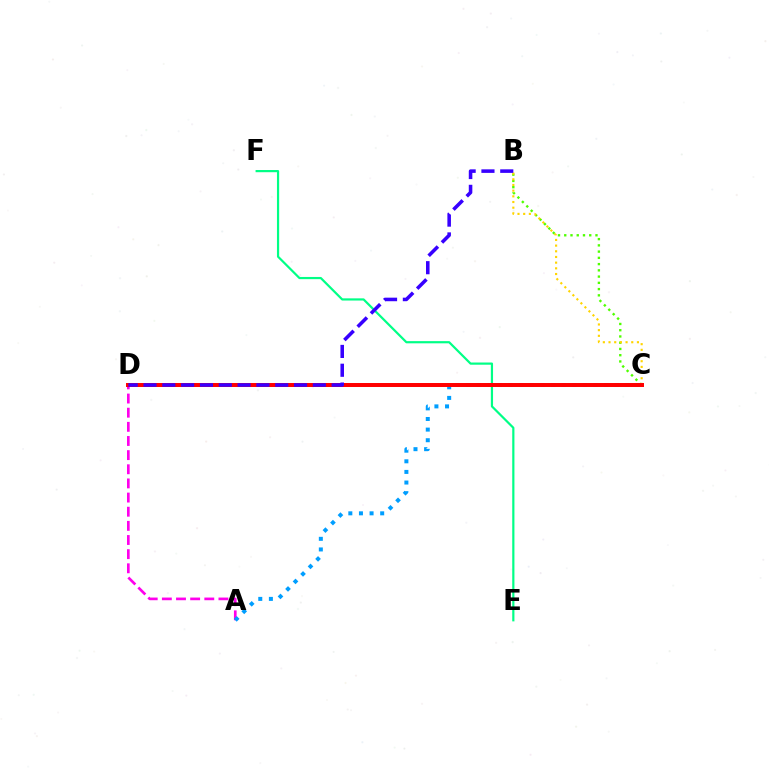{('B', 'C'): [{'color': '#4fff00', 'line_style': 'dotted', 'thickness': 1.7}, {'color': '#ffd500', 'line_style': 'dotted', 'thickness': 1.54}], ('E', 'F'): [{'color': '#00ff86', 'line_style': 'solid', 'thickness': 1.58}], ('A', 'D'): [{'color': '#ff00ed', 'line_style': 'dashed', 'thickness': 1.92}], ('A', 'C'): [{'color': '#009eff', 'line_style': 'dotted', 'thickness': 2.88}], ('C', 'D'): [{'color': '#ff0000', 'line_style': 'solid', 'thickness': 2.86}], ('B', 'D'): [{'color': '#3700ff', 'line_style': 'dashed', 'thickness': 2.56}]}